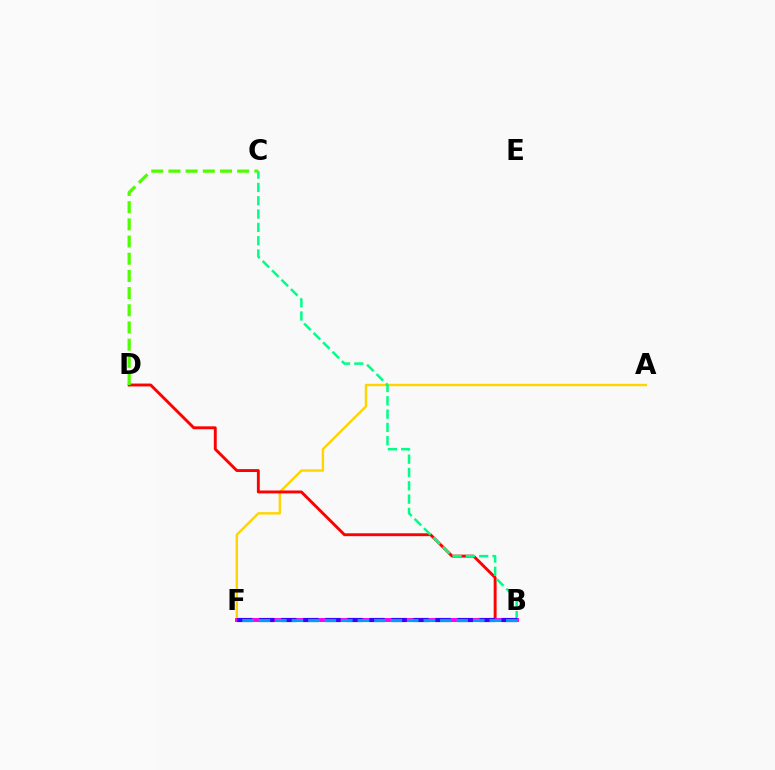{('A', 'F'): [{'color': '#ffd500', 'line_style': 'solid', 'thickness': 1.74}], ('B', 'D'): [{'color': '#ff0000', 'line_style': 'solid', 'thickness': 2.09}], ('B', 'C'): [{'color': '#00ff86', 'line_style': 'dashed', 'thickness': 1.81}], ('B', 'F'): [{'color': '#ff00ed', 'line_style': 'solid', 'thickness': 2.83}, {'color': '#3700ff', 'line_style': 'dashed', 'thickness': 3.0}, {'color': '#009eff', 'line_style': 'dashed', 'thickness': 2.24}], ('C', 'D'): [{'color': '#4fff00', 'line_style': 'dashed', 'thickness': 2.33}]}